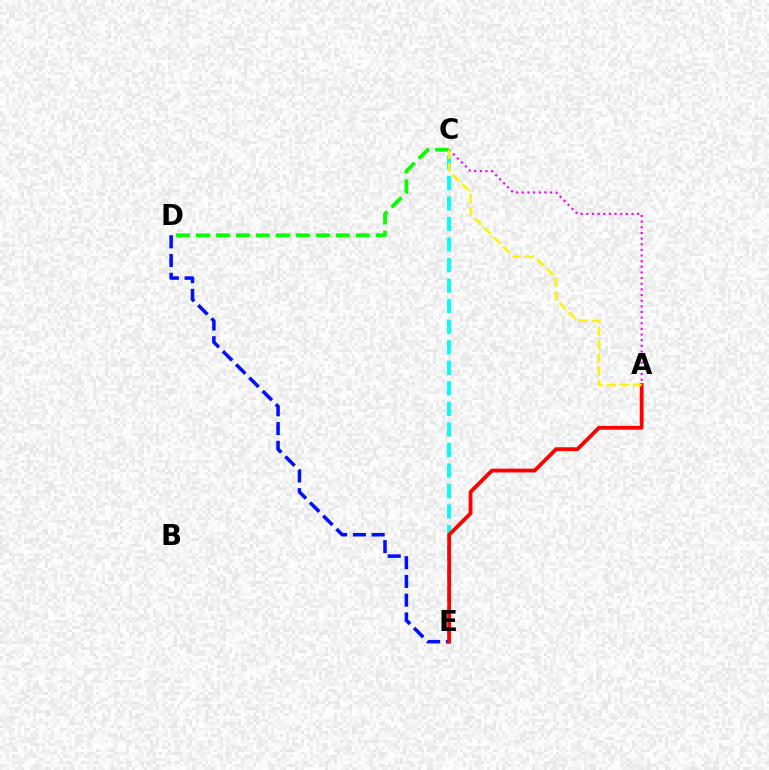{('A', 'C'): [{'color': '#ee00ff', 'line_style': 'dotted', 'thickness': 1.53}, {'color': '#fcf500', 'line_style': 'dashed', 'thickness': 1.79}], ('C', 'D'): [{'color': '#08ff00', 'line_style': 'dashed', 'thickness': 2.72}], ('C', 'E'): [{'color': '#00fff6', 'line_style': 'dashed', 'thickness': 2.79}], ('D', 'E'): [{'color': '#0010ff', 'line_style': 'dashed', 'thickness': 2.55}], ('A', 'E'): [{'color': '#ff0000', 'line_style': 'solid', 'thickness': 2.75}]}